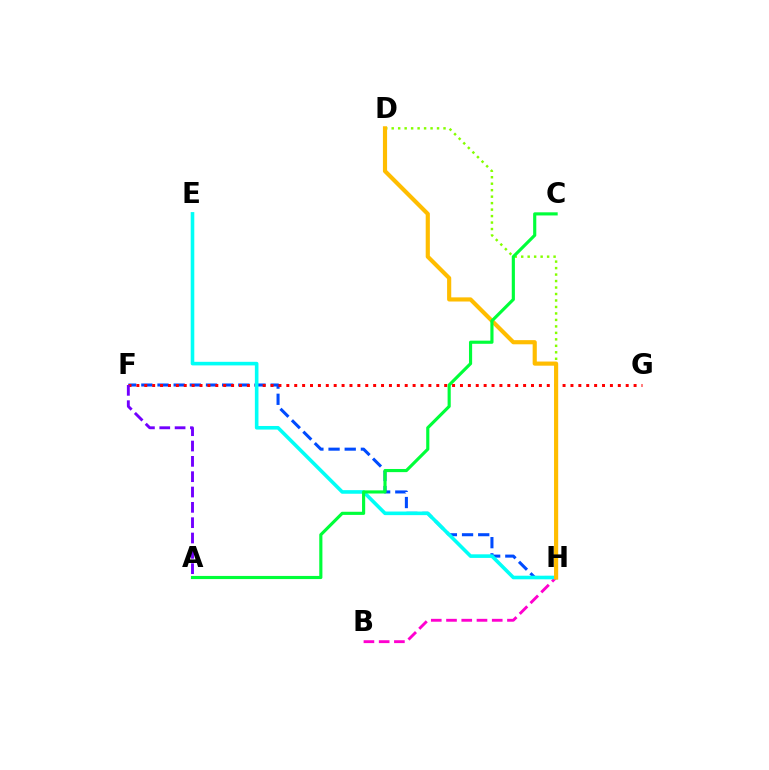{('F', 'H'): [{'color': '#004bff', 'line_style': 'dashed', 'thickness': 2.2}], ('F', 'G'): [{'color': '#ff0000', 'line_style': 'dotted', 'thickness': 2.14}], ('B', 'H'): [{'color': '#ff00cf', 'line_style': 'dashed', 'thickness': 2.07}], ('E', 'H'): [{'color': '#00fff6', 'line_style': 'solid', 'thickness': 2.59}], ('A', 'F'): [{'color': '#7200ff', 'line_style': 'dashed', 'thickness': 2.08}], ('D', 'H'): [{'color': '#84ff00', 'line_style': 'dotted', 'thickness': 1.76}, {'color': '#ffbd00', 'line_style': 'solid', 'thickness': 2.99}], ('A', 'C'): [{'color': '#00ff39', 'line_style': 'solid', 'thickness': 2.26}]}